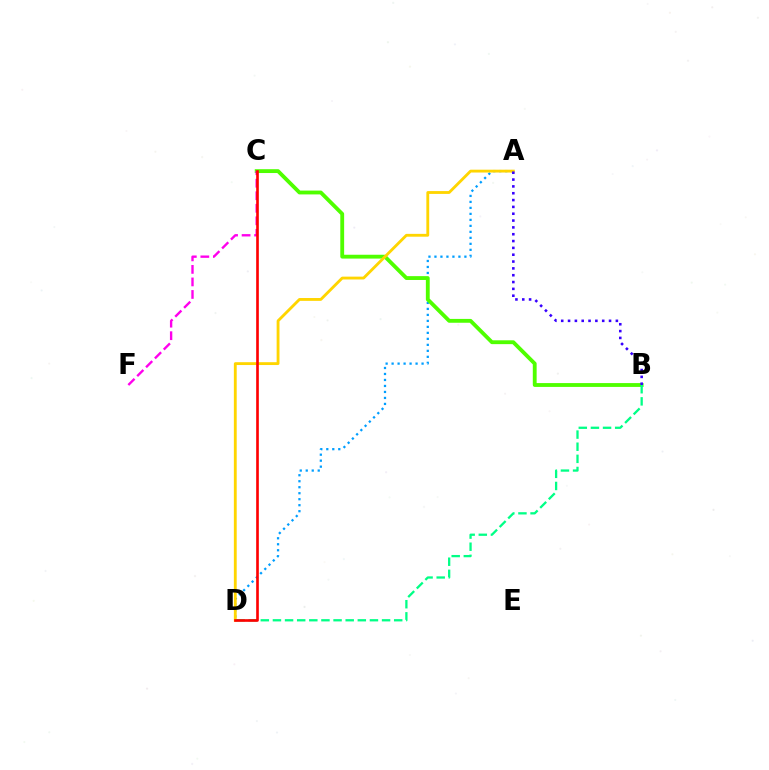{('A', 'D'): [{'color': '#009eff', 'line_style': 'dotted', 'thickness': 1.63}, {'color': '#ffd500', 'line_style': 'solid', 'thickness': 2.04}], ('B', 'C'): [{'color': '#4fff00', 'line_style': 'solid', 'thickness': 2.76}], ('A', 'B'): [{'color': '#3700ff', 'line_style': 'dotted', 'thickness': 1.86}], ('C', 'F'): [{'color': '#ff00ed', 'line_style': 'dashed', 'thickness': 1.7}], ('B', 'D'): [{'color': '#00ff86', 'line_style': 'dashed', 'thickness': 1.65}], ('C', 'D'): [{'color': '#ff0000', 'line_style': 'solid', 'thickness': 1.91}]}